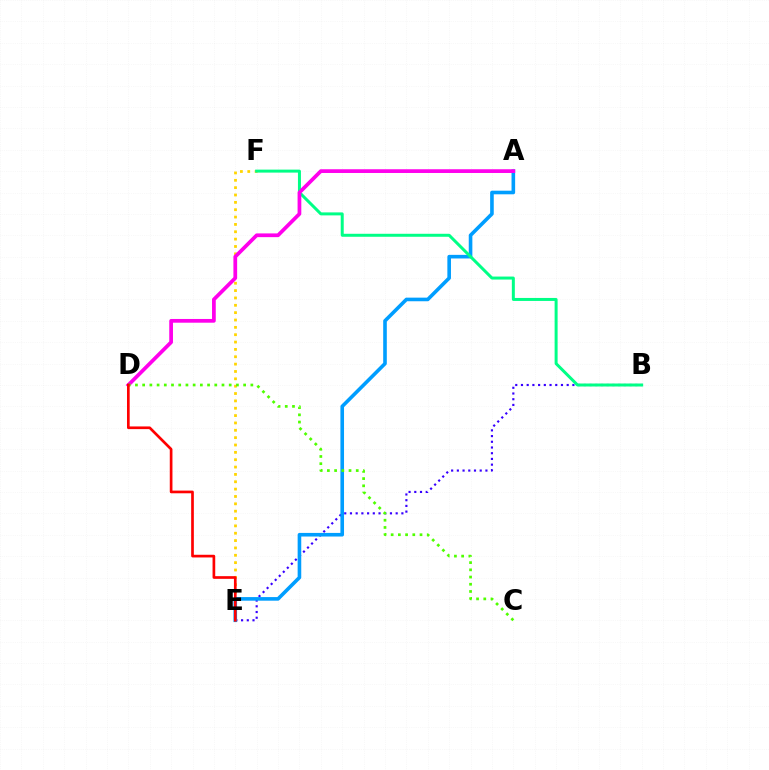{('E', 'F'): [{'color': '#ffd500', 'line_style': 'dotted', 'thickness': 2.0}], ('B', 'E'): [{'color': '#3700ff', 'line_style': 'dotted', 'thickness': 1.55}], ('A', 'E'): [{'color': '#009eff', 'line_style': 'solid', 'thickness': 2.6}], ('B', 'F'): [{'color': '#00ff86', 'line_style': 'solid', 'thickness': 2.15}], ('A', 'D'): [{'color': '#ff00ed', 'line_style': 'solid', 'thickness': 2.69}], ('C', 'D'): [{'color': '#4fff00', 'line_style': 'dotted', 'thickness': 1.96}], ('D', 'E'): [{'color': '#ff0000', 'line_style': 'solid', 'thickness': 1.93}]}